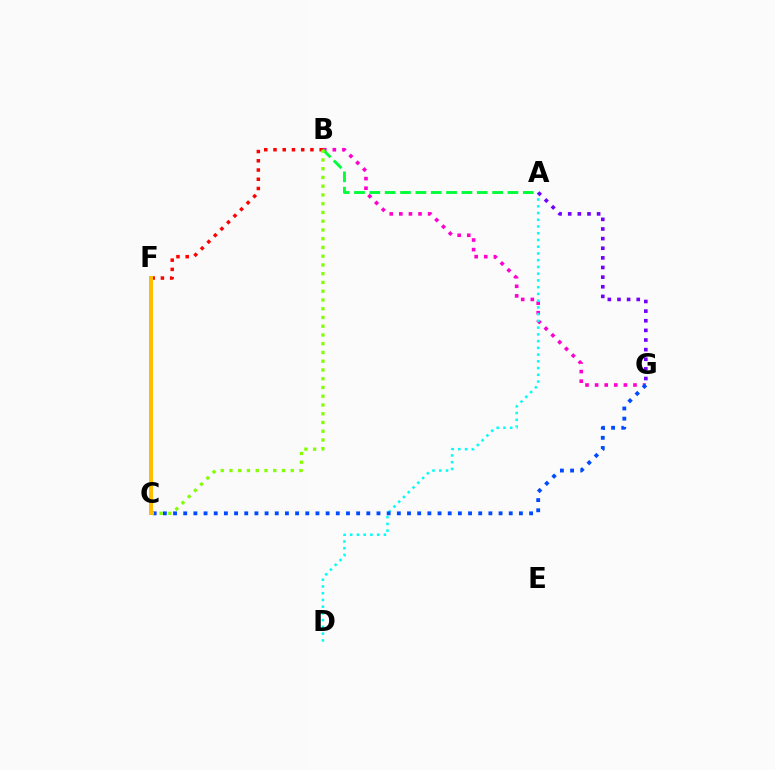{('B', 'G'): [{'color': '#ff00cf', 'line_style': 'dotted', 'thickness': 2.61}], ('A', 'D'): [{'color': '#00fff6', 'line_style': 'dotted', 'thickness': 1.83}], ('A', 'G'): [{'color': '#7200ff', 'line_style': 'dotted', 'thickness': 2.62}], ('B', 'F'): [{'color': '#ff0000', 'line_style': 'dotted', 'thickness': 2.51}], ('C', 'G'): [{'color': '#004bff', 'line_style': 'dotted', 'thickness': 2.76}], ('A', 'B'): [{'color': '#00ff39', 'line_style': 'dashed', 'thickness': 2.09}], ('B', 'C'): [{'color': '#84ff00', 'line_style': 'dotted', 'thickness': 2.38}], ('C', 'F'): [{'color': '#ffbd00', 'line_style': 'solid', 'thickness': 2.9}]}